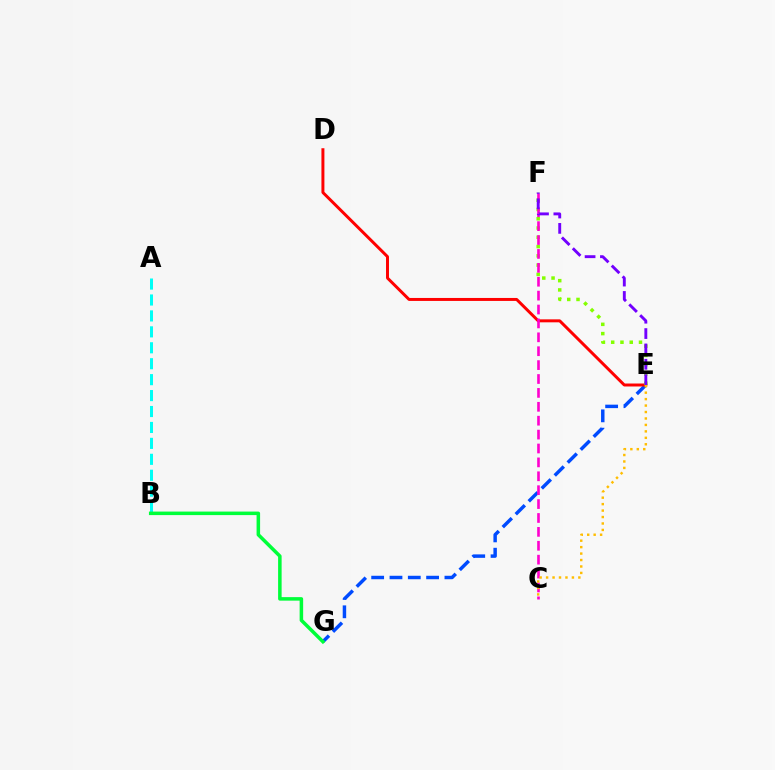{('E', 'G'): [{'color': '#004bff', 'line_style': 'dashed', 'thickness': 2.49}], ('A', 'B'): [{'color': '#00fff6', 'line_style': 'dashed', 'thickness': 2.16}], ('D', 'E'): [{'color': '#ff0000', 'line_style': 'solid', 'thickness': 2.14}], ('E', 'F'): [{'color': '#84ff00', 'line_style': 'dotted', 'thickness': 2.52}, {'color': '#7200ff', 'line_style': 'dashed', 'thickness': 2.09}], ('B', 'G'): [{'color': '#00ff39', 'line_style': 'solid', 'thickness': 2.53}], ('C', 'F'): [{'color': '#ff00cf', 'line_style': 'dashed', 'thickness': 1.89}], ('C', 'E'): [{'color': '#ffbd00', 'line_style': 'dotted', 'thickness': 1.75}]}